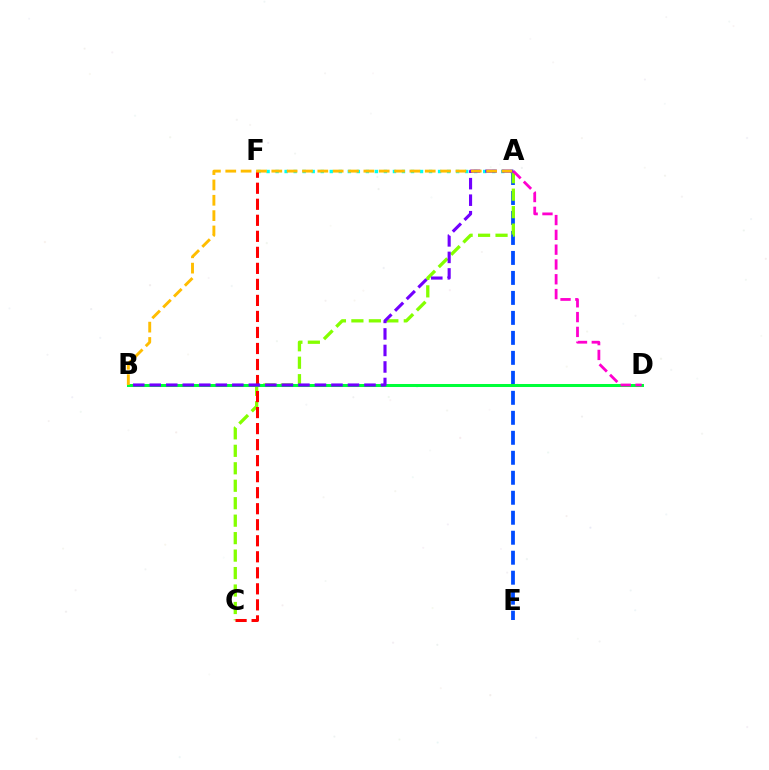{('A', 'F'): [{'color': '#00fff6', 'line_style': 'dotted', 'thickness': 2.45}], ('A', 'E'): [{'color': '#004bff', 'line_style': 'dashed', 'thickness': 2.72}], ('A', 'C'): [{'color': '#84ff00', 'line_style': 'dashed', 'thickness': 2.37}], ('C', 'F'): [{'color': '#ff0000', 'line_style': 'dashed', 'thickness': 2.18}], ('B', 'D'): [{'color': '#00ff39', 'line_style': 'solid', 'thickness': 2.17}], ('A', 'D'): [{'color': '#ff00cf', 'line_style': 'dashed', 'thickness': 2.01}], ('A', 'B'): [{'color': '#7200ff', 'line_style': 'dashed', 'thickness': 2.24}, {'color': '#ffbd00', 'line_style': 'dashed', 'thickness': 2.08}]}